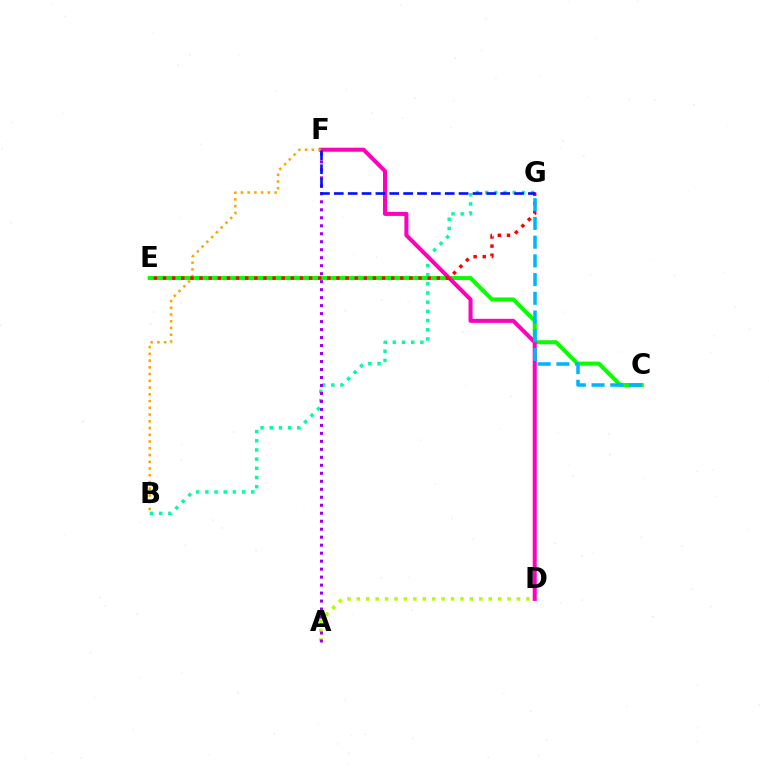{('B', 'G'): [{'color': '#00ff9d', 'line_style': 'dotted', 'thickness': 2.49}], ('C', 'E'): [{'color': '#08ff00', 'line_style': 'solid', 'thickness': 2.9}], ('A', 'D'): [{'color': '#b3ff00', 'line_style': 'dotted', 'thickness': 2.56}], ('A', 'F'): [{'color': '#9b00ff', 'line_style': 'dotted', 'thickness': 2.17}], ('D', 'F'): [{'color': '#ff00bd', 'line_style': 'solid', 'thickness': 2.9}], ('B', 'F'): [{'color': '#ffa500', 'line_style': 'dotted', 'thickness': 1.83}], ('E', 'G'): [{'color': '#ff0000', 'line_style': 'dotted', 'thickness': 2.48}], ('C', 'G'): [{'color': '#00b5ff', 'line_style': 'dashed', 'thickness': 2.54}], ('F', 'G'): [{'color': '#0010ff', 'line_style': 'dashed', 'thickness': 1.88}]}